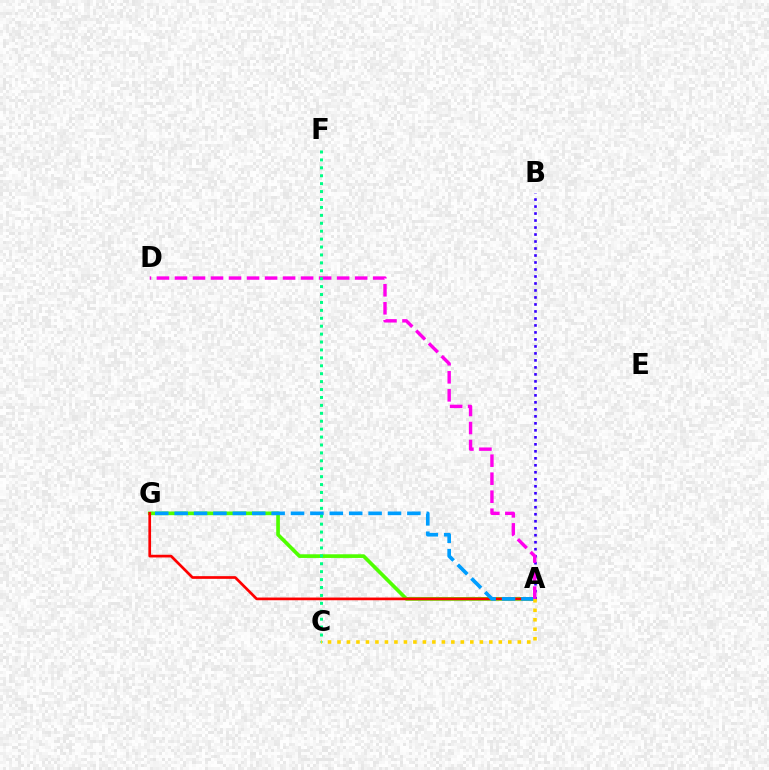{('A', 'G'): [{'color': '#4fff00', 'line_style': 'solid', 'thickness': 2.64}, {'color': '#ff0000', 'line_style': 'solid', 'thickness': 1.94}, {'color': '#009eff', 'line_style': 'dashed', 'thickness': 2.63}], ('A', 'B'): [{'color': '#3700ff', 'line_style': 'dotted', 'thickness': 1.9}], ('A', 'D'): [{'color': '#ff00ed', 'line_style': 'dashed', 'thickness': 2.45}], ('C', 'F'): [{'color': '#00ff86', 'line_style': 'dotted', 'thickness': 2.15}], ('A', 'C'): [{'color': '#ffd500', 'line_style': 'dotted', 'thickness': 2.58}]}